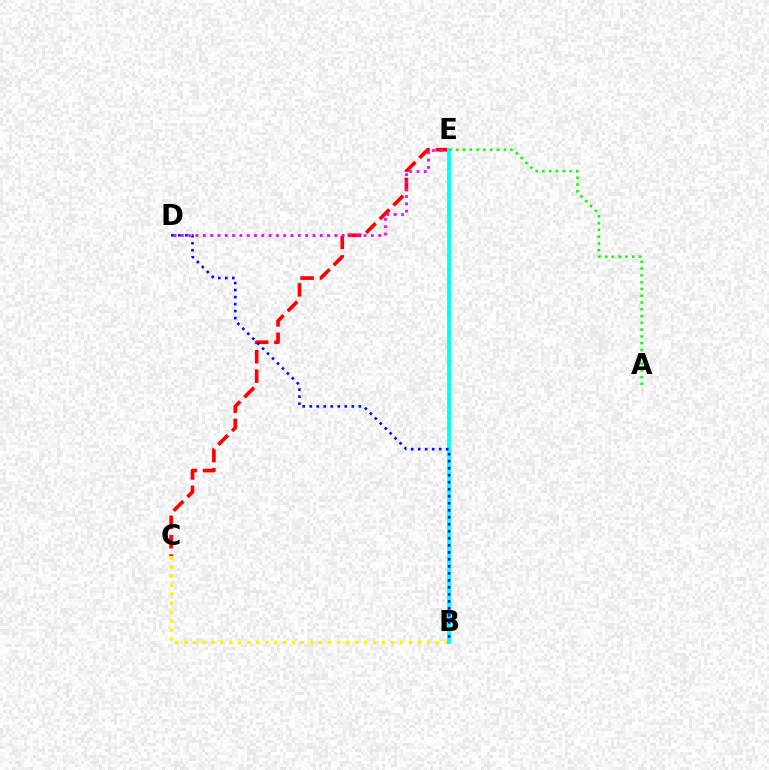{('C', 'E'): [{'color': '#ff0000', 'line_style': 'dashed', 'thickness': 2.64}], ('D', 'E'): [{'color': '#ee00ff', 'line_style': 'dotted', 'thickness': 1.99}], ('B', 'C'): [{'color': '#fcf500', 'line_style': 'dotted', 'thickness': 2.44}], ('B', 'E'): [{'color': '#00fff6', 'line_style': 'solid', 'thickness': 2.78}], ('A', 'E'): [{'color': '#08ff00', 'line_style': 'dotted', 'thickness': 1.84}], ('B', 'D'): [{'color': '#0010ff', 'line_style': 'dotted', 'thickness': 1.9}]}